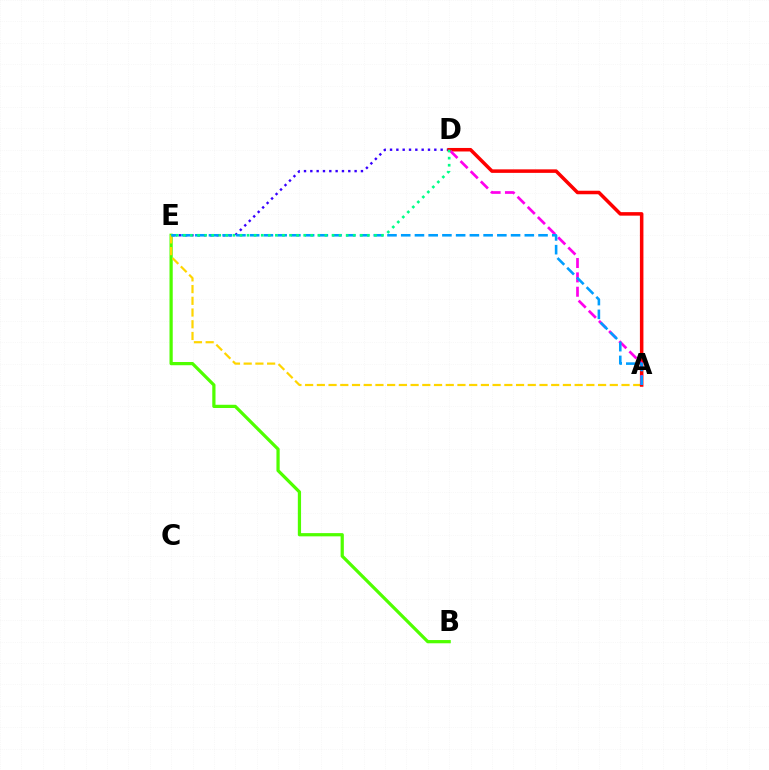{('D', 'E'): [{'color': '#3700ff', 'line_style': 'dotted', 'thickness': 1.72}, {'color': '#00ff86', 'line_style': 'dotted', 'thickness': 1.92}], ('B', 'E'): [{'color': '#4fff00', 'line_style': 'solid', 'thickness': 2.33}], ('A', 'E'): [{'color': '#ffd500', 'line_style': 'dashed', 'thickness': 1.59}, {'color': '#009eff', 'line_style': 'dashed', 'thickness': 1.87}], ('A', 'D'): [{'color': '#ff0000', 'line_style': 'solid', 'thickness': 2.53}, {'color': '#ff00ed', 'line_style': 'dashed', 'thickness': 1.95}]}